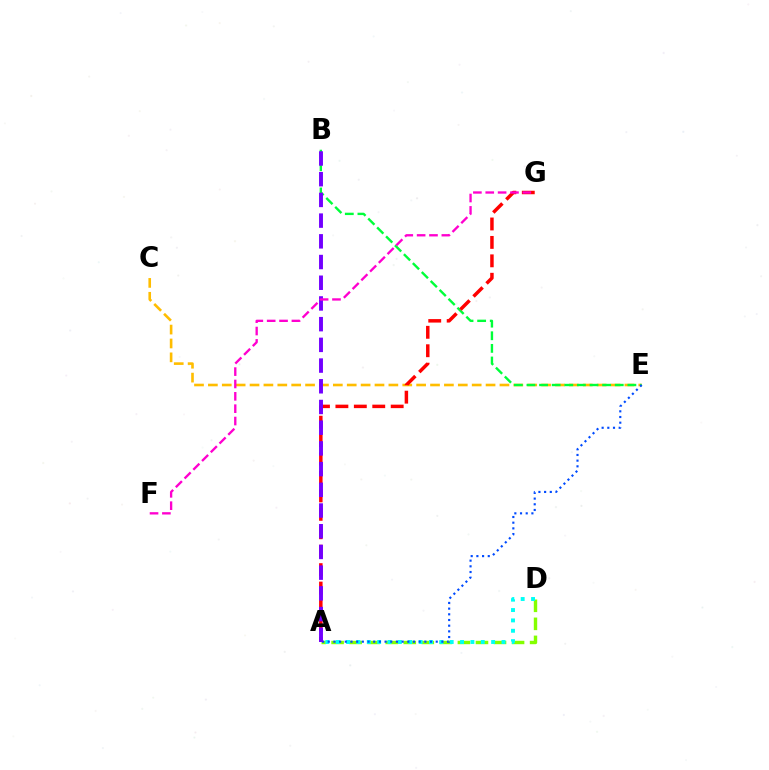{('A', 'D'): [{'color': '#84ff00', 'line_style': 'dashed', 'thickness': 2.45}, {'color': '#00fff6', 'line_style': 'dotted', 'thickness': 2.82}], ('C', 'E'): [{'color': '#ffbd00', 'line_style': 'dashed', 'thickness': 1.89}], ('B', 'E'): [{'color': '#00ff39', 'line_style': 'dashed', 'thickness': 1.71}], ('A', 'E'): [{'color': '#004bff', 'line_style': 'dotted', 'thickness': 1.54}], ('A', 'G'): [{'color': '#ff0000', 'line_style': 'dashed', 'thickness': 2.5}], ('A', 'B'): [{'color': '#7200ff', 'line_style': 'dashed', 'thickness': 2.81}], ('F', 'G'): [{'color': '#ff00cf', 'line_style': 'dashed', 'thickness': 1.68}]}